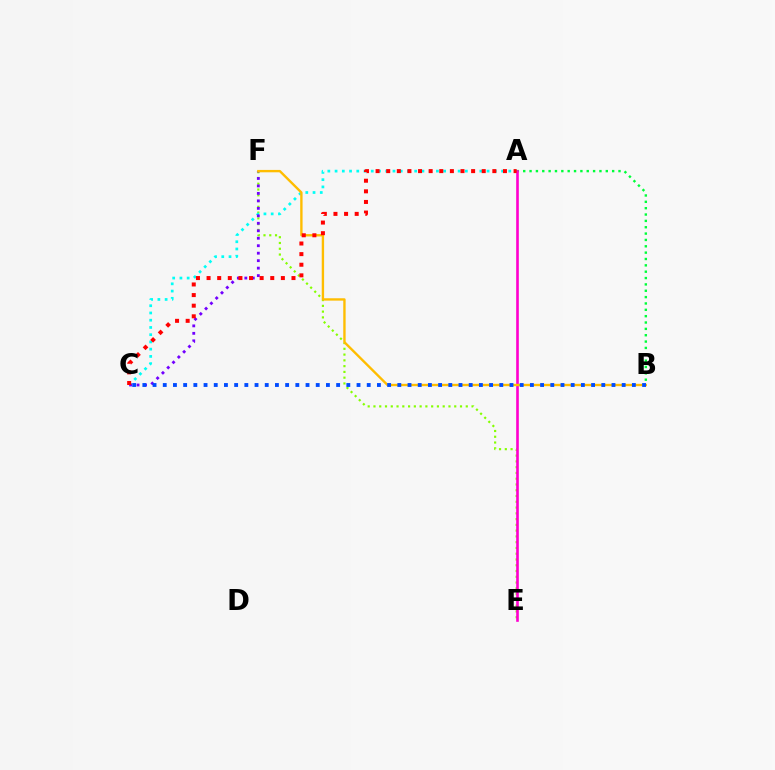{('E', 'F'): [{'color': '#84ff00', 'line_style': 'dotted', 'thickness': 1.57}], ('A', 'B'): [{'color': '#00ff39', 'line_style': 'dotted', 'thickness': 1.73}], ('A', 'C'): [{'color': '#00fff6', 'line_style': 'dotted', 'thickness': 1.97}, {'color': '#ff0000', 'line_style': 'dotted', 'thickness': 2.88}], ('A', 'E'): [{'color': '#ff00cf', 'line_style': 'solid', 'thickness': 1.9}], ('C', 'F'): [{'color': '#7200ff', 'line_style': 'dotted', 'thickness': 2.03}], ('B', 'F'): [{'color': '#ffbd00', 'line_style': 'solid', 'thickness': 1.71}], ('B', 'C'): [{'color': '#004bff', 'line_style': 'dotted', 'thickness': 2.77}]}